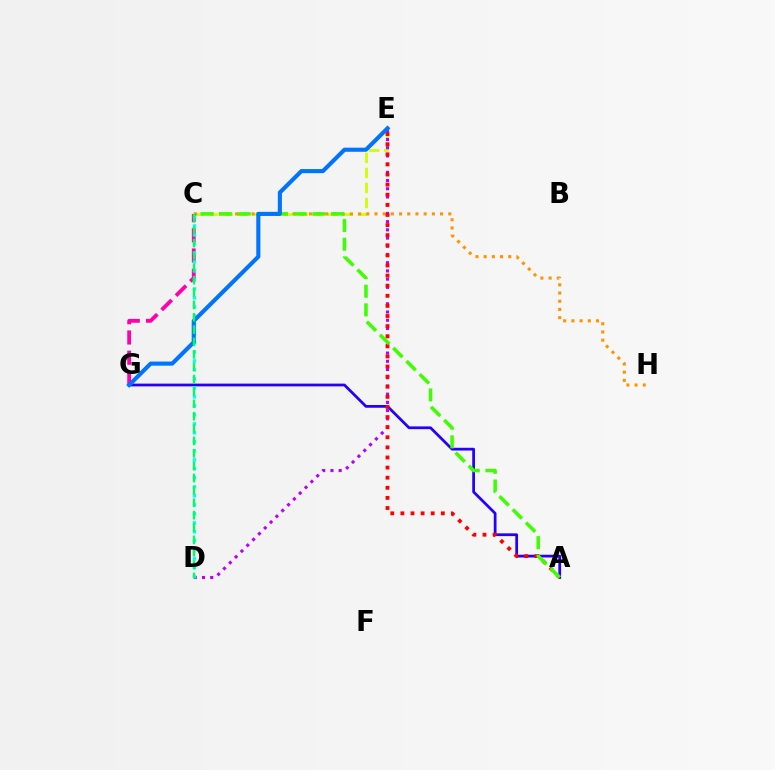{('C', 'E'): [{'color': '#d1ff00', 'line_style': 'dashed', 'thickness': 2.04}], ('C', 'H'): [{'color': '#ff9400', 'line_style': 'dotted', 'thickness': 2.23}], ('A', 'G'): [{'color': '#2500ff', 'line_style': 'solid', 'thickness': 1.99}], ('C', 'G'): [{'color': '#ff00ac', 'line_style': 'dashed', 'thickness': 2.75}], ('D', 'E'): [{'color': '#b900ff', 'line_style': 'dotted', 'thickness': 2.23}], ('A', 'E'): [{'color': '#ff0000', 'line_style': 'dotted', 'thickness': 2.75}], ('C', 'D'): [{'color': '#00fff6', 'line_style': 'dotted', 'thickness': 2.44}, {'color': '#00ff5c', 'line_style': 'dashed', 'thickness': 1.68}], ('A', 'C'): [{'color': '#3dff00', 'line_style': 'dashed', 'thickness': 2.53}], ('E', 'G'): [{'color': '#0074ff', 'line_style': 'solid', 'thickness': 2.96}]}